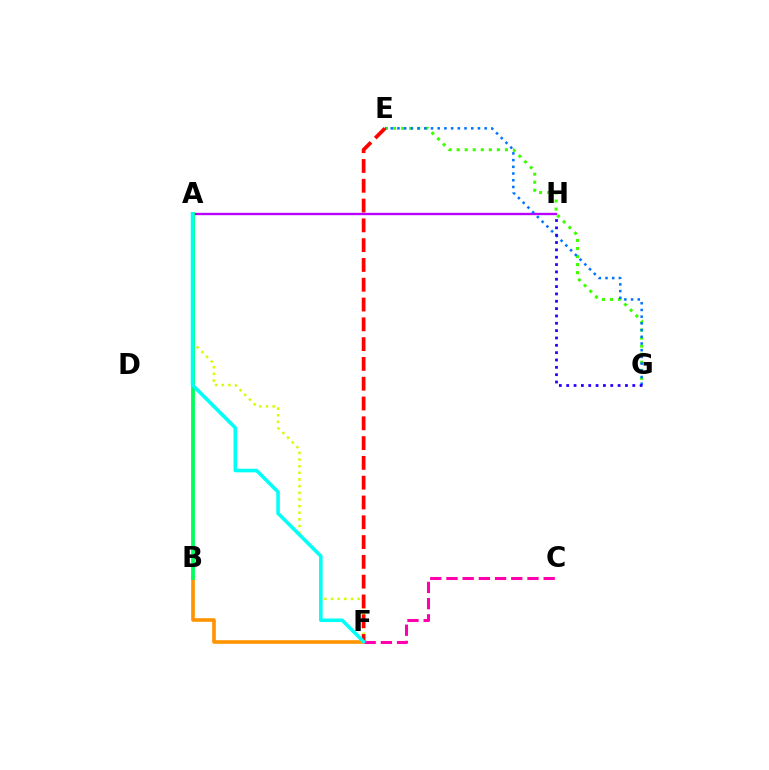{('A', 'H'): [{'color': '#b900ff', 'line_style': 'solid', 'thickness': 1.69}], ('A', 'F'): [{'color': '#d1ff00', 'line_style': 'dotted', 'thickness': 1.8}, {'color': '#00fff6', 'line_style': 'solid', 'thickness': 2.56}], ('E', 'G'): [{'color': '#3dff00', 'line_style': 'dotted', 'thickness': 2.19}, {'color': '#0074ff', 'line_style': 'dotted', 'thickness': 1.82}], ('B', 'F'): [{'color': '#ff9400', 'line_style': 'solid', 'thickness': 2.6}], ('C', 'F'): [{'color': '#ff00ac', 'line_style': 'dashed', 'thickness': 2.2}], ('E', 'F'): [{'color': '#ff0000', 'line_style': 'dashed', 'thickness': 2.69}], ('A', 'B'): [{'color': '#00ff5c', 'line_style': 'solid', 'thickness': 2.73}], ('G', 'H'): [{'color': '#2500ff', 'line_style': 'dotted', 'thickness': 1.99}]}